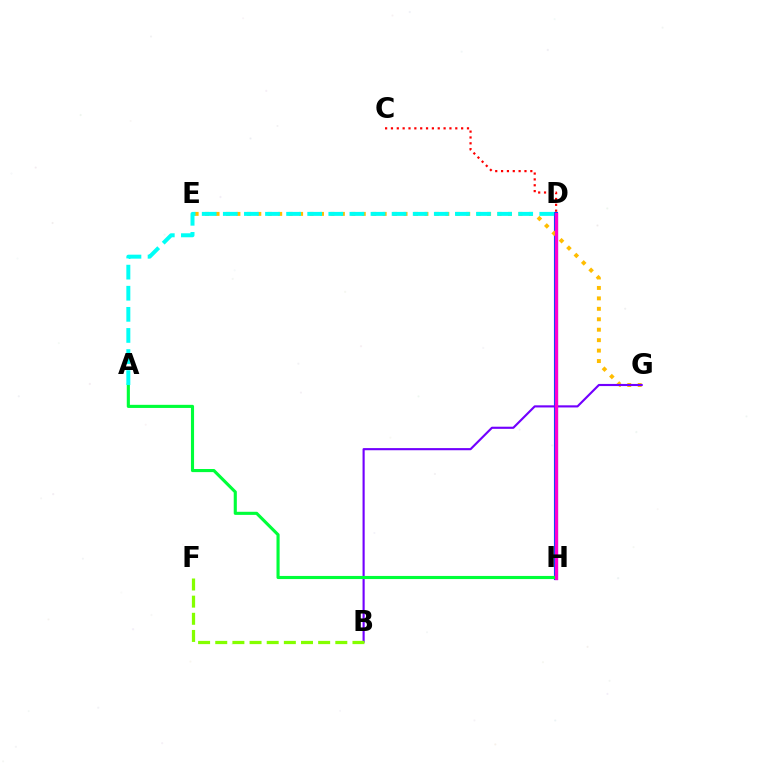{('D', 'H'): [{'color': '#004bff', 'line_style': 'solid', 'thickness': 2.97}, {'color': '#ff00cf', 'line_style': 'solid', 'thickness': 2.34}], ('E', 'G'): [{'color': '#ffbd00', 'line_style': 'dotted', 'thickness': 2.84}], ('B', 'G'): [{'color': '#7200ff', 'line_style': 'solid', 'thickness': 1.54}], ('A', 'H'): [{'color': '#00ff39', 'line_style': 'solid', 'thickness': 2.24}], ('A', 'D'): [{'color': '#00fff6', 'line_style': 'dashed', 'thickness': 2.87}], ('B', 'F'): [{'color': '#84ff00', 'line_style': 'dashed', 'thickness': 2.33}], ('C', 'D'): [{'color': '#ff0000', 'line_style': 'dotted', 'thickness': 1.59}]}